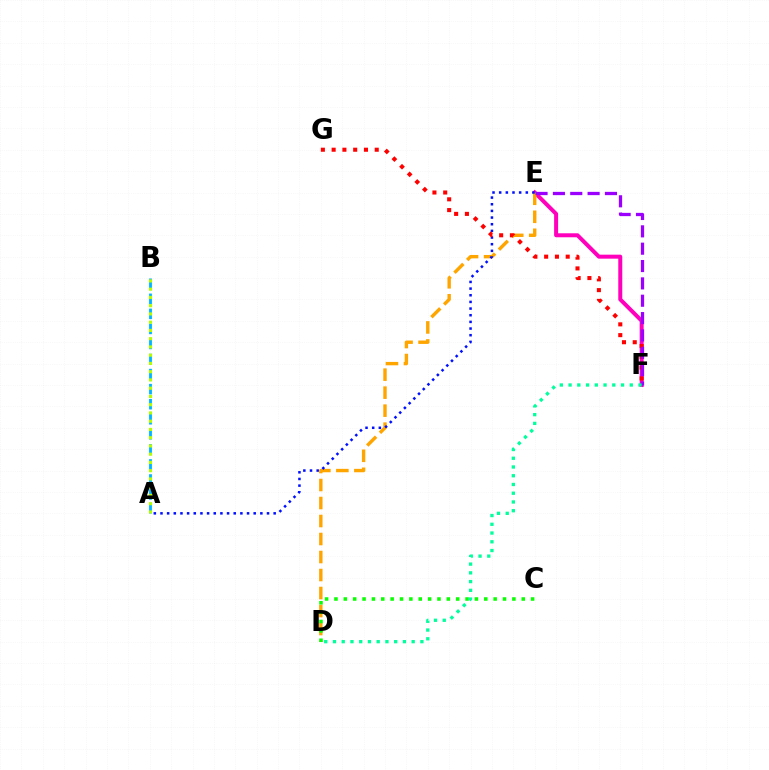{('E', 'F'): [{'color': '#ff00bd', 'line_style': 'solid', 'thickness': 2.87}, {'color': '#9b00ff', 'line_style': 'dashed', 'thickness': 2.36}], ('D', 'E'): [{'color': '#ffa500', 'line_style': 'dashed', 'thickness': 2.45}], ('A', 'E'): [{'color': '#0010ff', 'line_style': 'dotted', 'thickness': 1.81}], ('F', 'G'): [{'color': '#ff0000', 'line_style': 'dotted', 'thickness': 2.93}], ('A', 'B'): [{'color': '#00b5ff', 'line_style': 'dashed', 'thickness': 2.05}, {'color': '#b3ff00', 'line_style': 'dotted', 'thickness': 2.24}], ('C', 'D'): [{'color': '#08ff00', 'line_style': 'dotted', 'thickness': 2.54}], ('D', 'F'): [{'color': '#00ff9d', 'line_style': 'dotted', 'thickness': 2.38}]}